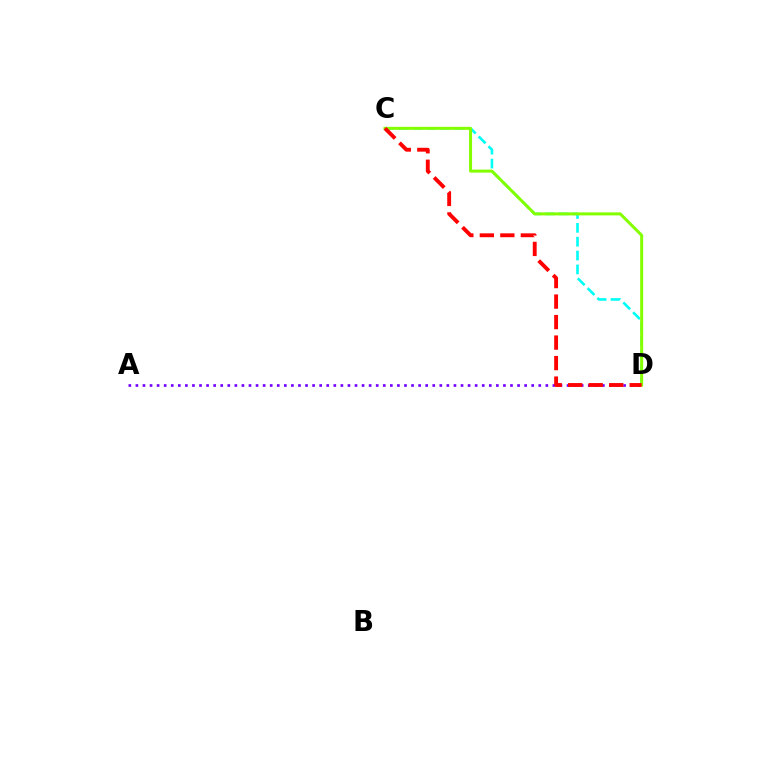{('C', 'D'): [{'color': '#00fff6', 'line_style': 'dashed', 'thickness': 1.88}, {'color': '#84ff00', 'line_style': 'solid', 'thickness': 2.16}, {'color': '#ff0000', 'line_style': 'dashed', 'thickness': 2.79}], ('A', 'D'): [{'color': '#7200ff', 'line_style': 'dotted', 'thickness': 1.92}]}